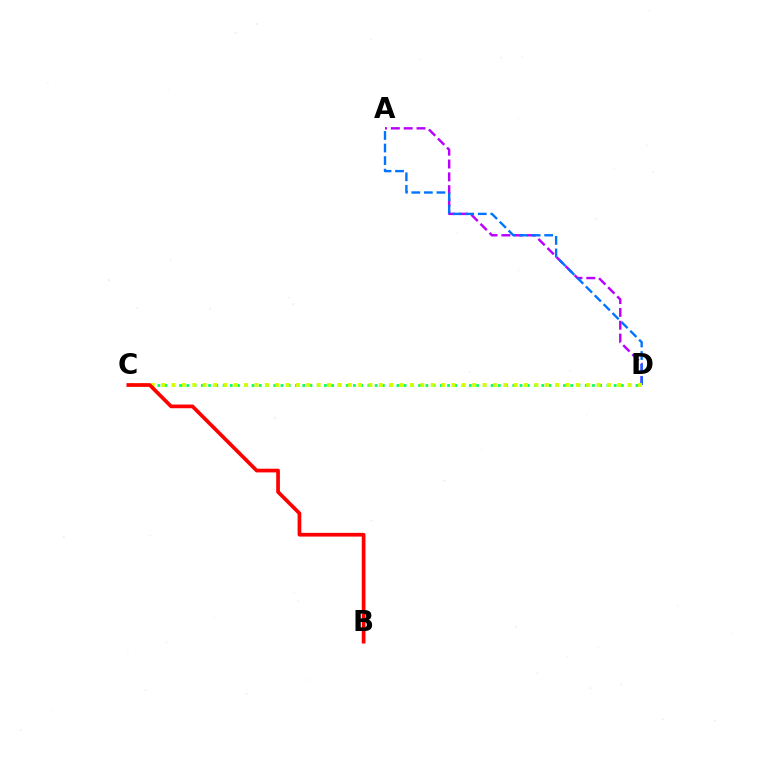{('A', 'D'): [{'color': '#b900ff', 'line_style': 'dashed', 'thickness': 1.74}, {'color': '#0074ff', 'line_style': 'dashed', 'thickness': 1.7}], ('C', 'D'): [{'color': '#00ff5c', 'line_style': 'dotted', 'thickness': 1.97}, {'color': '#d1ff00', 'line_style': 'dotted', 'thickness': 2.82}], ('B', 'C'): [{'color': '#ff0000', 'line_style': 'solid', 'thickness': 2.67}]}